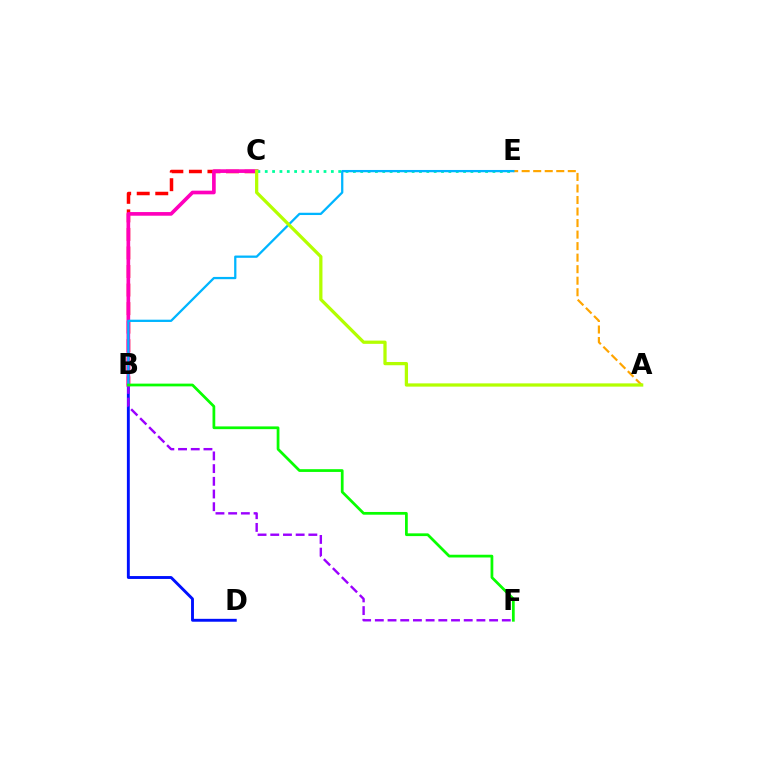{('B', 'C'): [{'color': '#ff0000', 'line_style': 'dashed', 'thickness': 2.52}, {'color': '#ff00bd', 'line_style': 'solid', 'thickness': 2.64}], ('B', 'D'): [{'color': '#0010ff', 'line_style': 'solid', 'thickness': 2.08}], ('A', 'E'): [{'color': '#ffa500', 'line_style': 'dashed', 'thickness': 1.57}], ('C', 'E'): [{'color': '#00ff9d', 'line_style': 'dotted', 'thickness': 2.0}], ('B', 'F'): [{'color': '#9b00ff', 'line_style': 'dashed', 'thickness': 1.72}, {'color': '#08ff00', 'line_style': 'solid', 'thickness': 1.98}], ('B', 'E'): [{'color': '#00b5ff', 'line_style': 'solid', 'thickness': 1.64}], ('A', 'C'): [{'color': '#b3ff00', 'line_style': 'solid', 'thickness': 2.34}]}